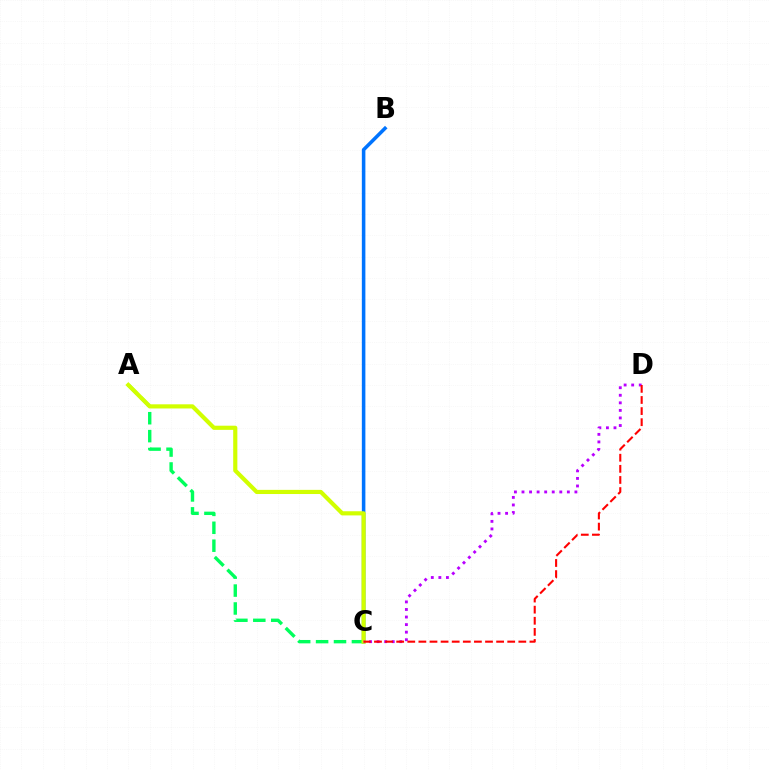{('B', 'C'): [{'color': '#0074ff', 'line_style': 'solid', 'thickness': 2.55}], ('A', 'C'): [{'color': '#00ff5c', 'line_style': 'dashed', 'thickness': 2.43}, {'color': '#d1ff00', 'line_style': 'solid', 'thickness': 2.99}], ('C', 'D'): [{'color': '#b900ff', 'line_style': 'dotted', 'thickness': 2.05}, {'color': '#ff0000', 'line_style': 'dashed', 'thickness': 1.51}]}